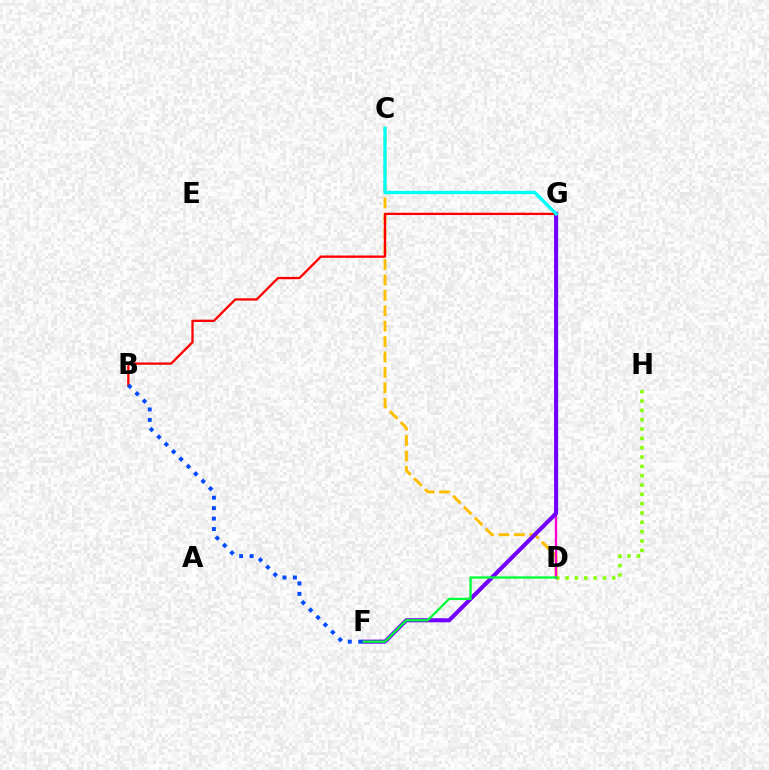{('C', 'D'): [{'color': '#ffbd00', 'line_style': 'dashed', 'thickness': 2.09}], ('D', 'H'): [{'color': '#84ff00', 'line_style': 'dotted', 'thickness': 2.53}], ('D', 'G'): [{'color': '#ff00cf', 'line_style': 'solid', 'thickness': 1.66}], ('F', 'G'): [{'color': '#7200ff', 'line_style': 'solid', 'thickness': 2.95}], ('B', 'G'): [{'color': '#ff0000', 'line_style': 'solid', 'thickness': 1.66}], ('D', 'F'): [{'color': '#00ff39', 'line_style': 'solid', 'thickness': 1.66}], ('B', 'F'): [{'color': '#004bff', 'line_style': 'dotted', 'thickness': 2.84}], ('C', 'G'): [{'color': '#00fff6', 'line_style': 'solid', 'thickness': 2.39}]}